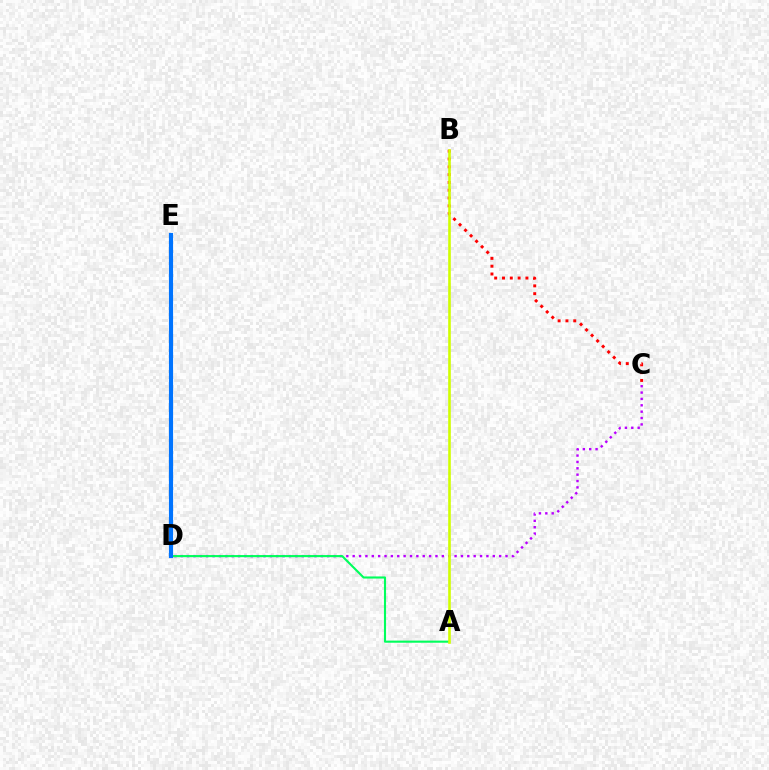{('C', 'D'): [{'color': '#b900ff', 'line_style': 'dotted', 'thickness': 1.73}], ('A', 'D'): [{'color': '#00ff5c', 'line_style': 'solid', 'thickness': 1.53}], ('B', 'C'): [{'color': '#ff0000', 'line_style': 'dotted', 'thickness': 2.12}], ('A', 'B'): [{'color': '#d1ff00', 'line_style': 'solid', 'thickness': 1.88}], ('D', 'E'): [{'color': '#0074ff', 'line_style': 'solid', 'thickness': 2.99}]}